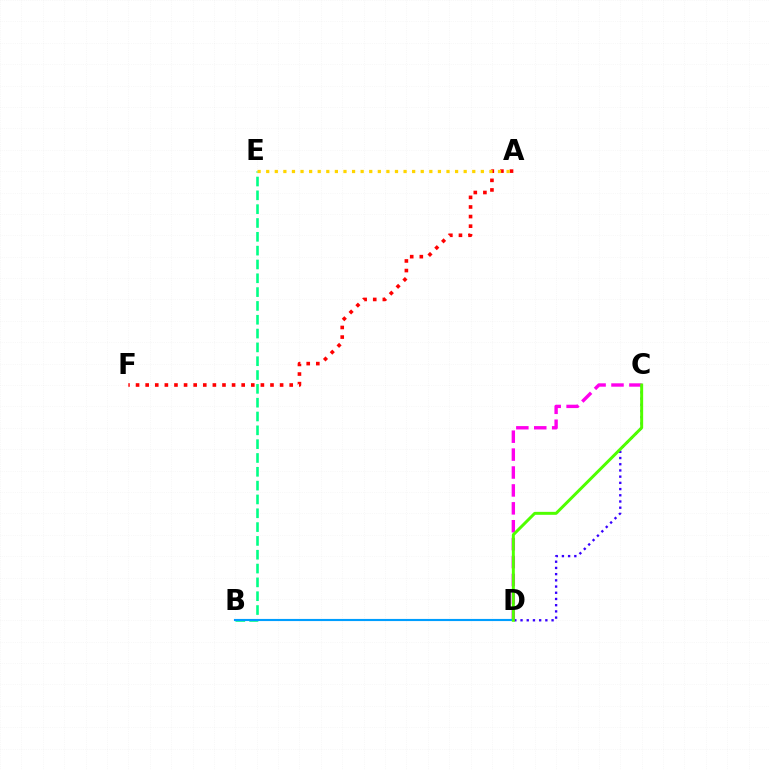{('C', 'D'): [{'color': '#3700ff', 'line_style': 'dotted', 'thickness': 1.69}, {'color': '#ff00ed', 'line_style': 'dashed', 'thickness': 2.43}, {'color': '#4fff00', 'line_style': 'solid', 'thickness': 2.14}], ('A', 'F'): [{'color': '#ff0000', 'line_style': 'dotted', 'thickness': 2.61}], ('B', 'E'): [{'color': '#00ff86', 'line_style': 'dashed', 'thickness': 1.88}], ('B', 'D'): [{'color': '#009eff', 'line_style': 'solid', 'thickness': 1.54}], ('A', 'E'): [{'color': '#ffd500', 'line_style': 'dotted', 'thickness': 2.33}]}